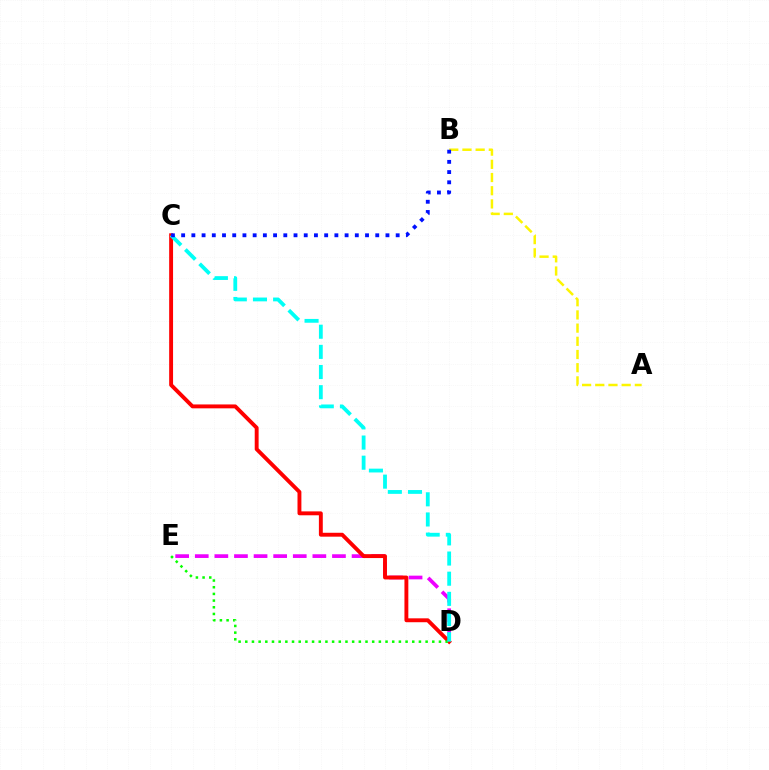{('D', 'E'): [{'color': '#ee00ff', 'line_style': 'dashed', 'thickness': 2.66}, {'color': '#08ff00', 'line_style': 'dotted', 'thickness': 1.81}], ('C', 'D'): [{'color': '#ff0000', 'line_style': 'solid', 'thickness': 2.8}, {'color': '#00fff6', 'line_style': 'dashed', 'thickness': 2.74}], ('A', 'B'): [{'color': '#fcf500', 'line_style': 'dashed', 'thickness': 1.79}], ('B', 'C'): [{'color': '#0010ff', 'line_style': 'dotted', 'thickness': 2.78}]}